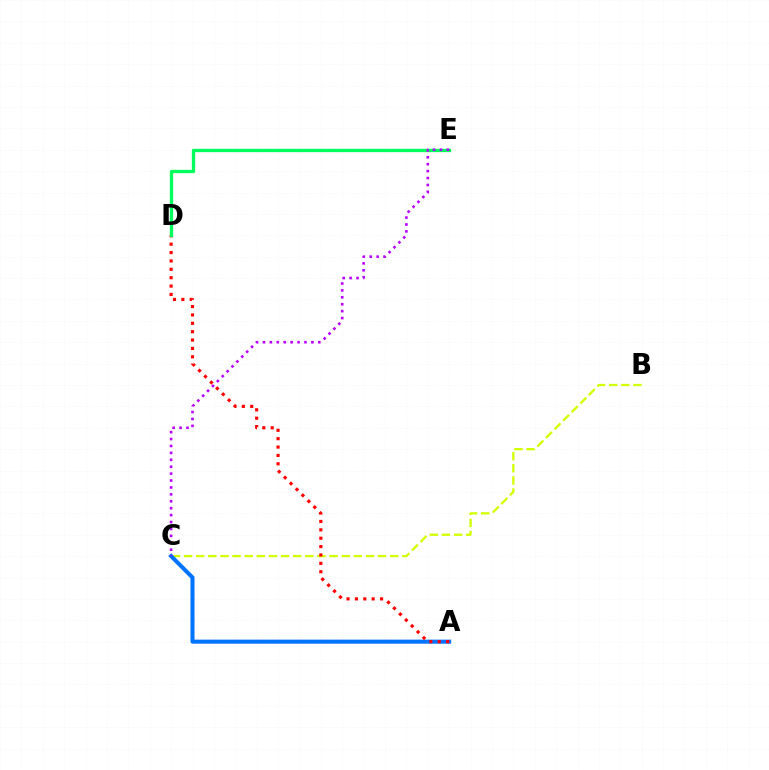{('B', 'C'): [{'color': '#d1ff00', 'line_style': 'dashed', 'thickness': 1.65}], ('A', 'C'): [{'color': '#0074ff', 'line_style': 'solid', 'thickness': 2.92}], ('A', 'D'): [{'color': '#ff0000', 'line_style': 'dotted', 'thickness': 2.28}], ('D', 'E'): [{'color': '#00ff5c', 'line_style': 'solid', 'thickness': 2.39}], ('C', 'E'): [{'color': '#b900ff', 'line_style': 'dotted', 'thickness': 1.88}]}